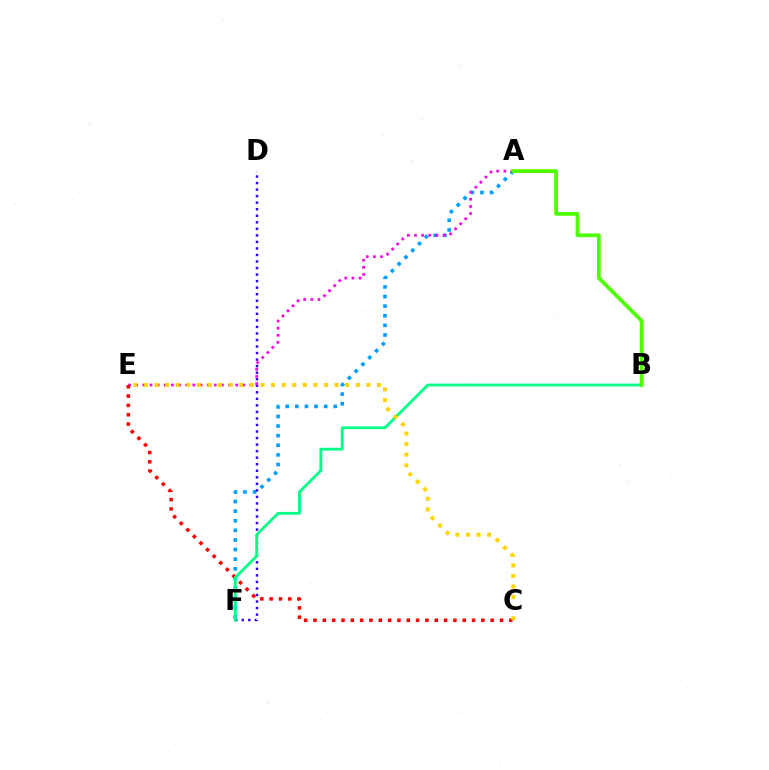{('A', 'F'): [{'color': '#009eff', 'line_style': 'dotted', 'thickness': 2.61}], ('D', 'F'): [{'color': '#3700ff', 'line_style': 'dotted', 'thickness': 1.78}], ('A', 'E'): [{'color': '#ff00ed', 'line_style': 'dotted', 'thickness': 1.94}], ('C', 'E'): [{'color': '#ff0000', 'line_style': 'dotted', 'thickness': 2.53}, {'color': '#ffd500', 'line_style': 'dotted', 'thickness': 2.88}], ('B', 'F'): [{'color': '#00ff86', 'line_style': 'solid', 'thickness': 2.03}], ('A', 'B'): [{'color': '#4fff00', 'line_style': 'solid', 'thickness': 2.7}]}